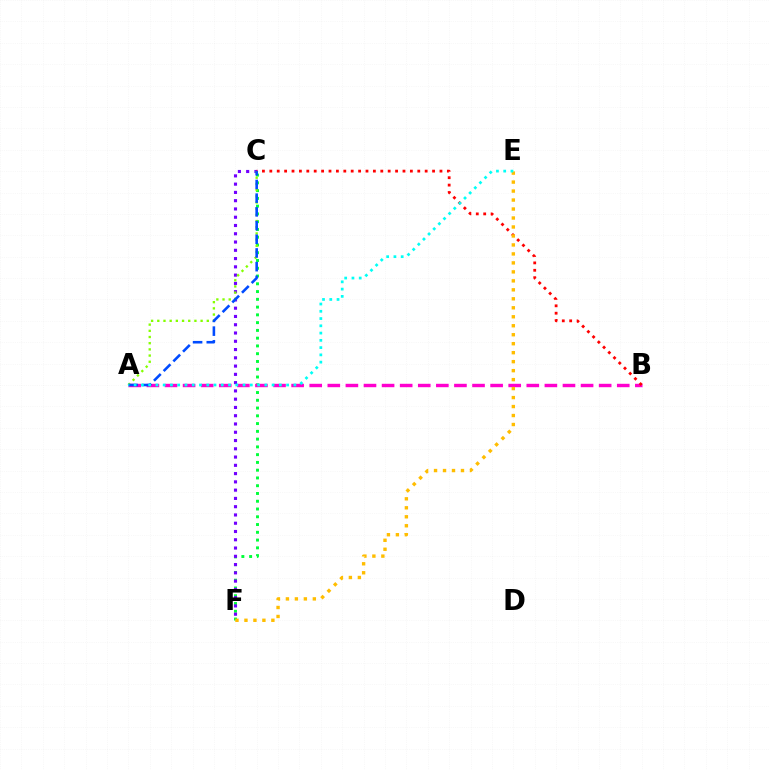{('C', 'F'): [{'color': '#00ff39', 'line_style': 'dotted', 'thickness': 2.11}, {'color': '#7200ff', 'line_style': 'dotted', 'thickness': 2.25}], ('A', 'B'): [{'color': '#ff00cf', 'line_style': 'dashed', 'thickness': 2.46}], ('A', 'C'): [{'color': '#84ff00', 'line_style': 'dotted', 'thickness': 1.68}, {'color': '#004bff', 'line_style': 'dashed', 'thickness': 1.86}], ('B', 'C'): [{'color': '#ff0000', 'line_style': 'dotted', 'thickness': 2.01}], ('E', 'F'): [{'color': '#ffbd00', 'line_style': 'dotted', 'thickness': 2.44}], ('A', 'E'): [{'color': '#00fff6', 'line_style': 'dotted', 'thickness': 1.97}]}